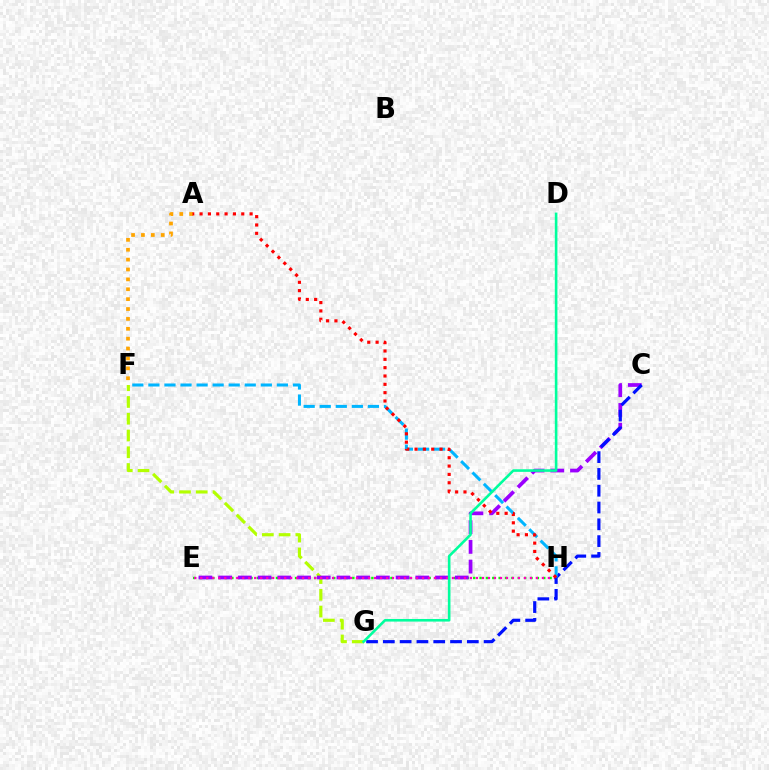{('E', 'H'): [{'color': '#08ff00', 'line_style': 'dotted', 'thickness': 1.73}, {'color': '#ff00bd', 'line_style': 'dotted', 'thickness': 1.63}], ('F', 'G'): [{'color': '#b3ff00', 'line_style': 'dashed', 'thickness': 2.28}], ('C', 'E'): [{'color': '#9b00ff', 'line_style': 'dashed', 'thickness': 2.68}], ('C', 'G'): [{'color': '#0010ff', 'line_style': 'dashed', 'thickness': 2.28}], ('F', 'H'): [{'color': '#00b5ff', 'line_style': 'dashed', 'thickness': 2.18}], ('A', 'F'): [{'color': '#ffa500', 'line_style': 'dotted', 'thickness': 2.69}], ('D', 'G'): [{'color': '#00ff9d', 'line_style': 'solid', 'thickness': 1.87}], ('A', 'H'): [{'color': '#ff0000', 'line_style': 'dotted', 'thickness': 2.26}]}